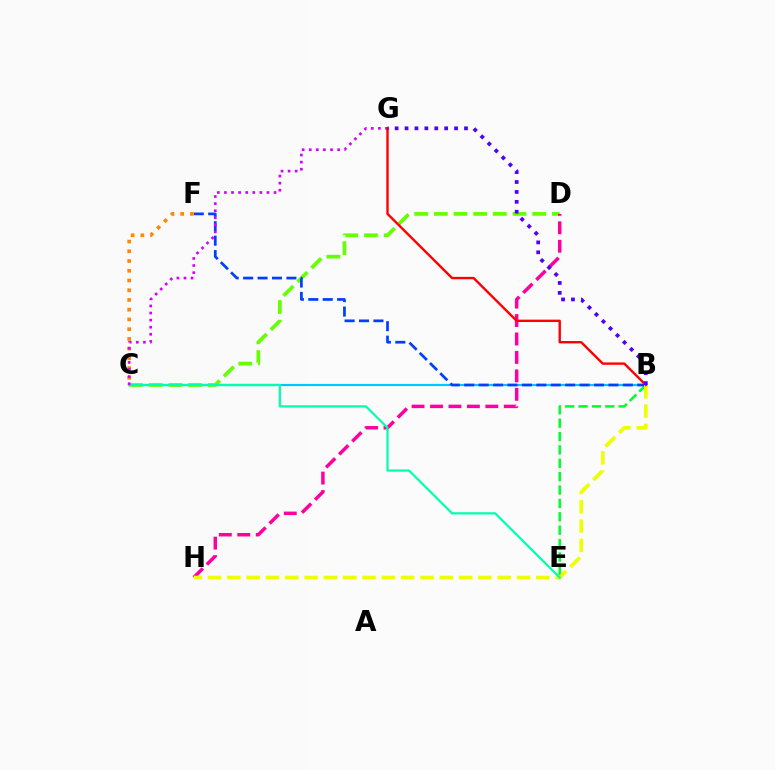{('B', 'E'): [{'color': '#00ff27', 'line_style': 'dashed', 'thickness': 1.82}], ('B', 'C'): [{'color': '#00c7ff', 'line_style': 'solid', 'thickness': 1.59}], ('C', 'D'): [{'color': '#66ff00', 'line_style': 'dashed', 'thickness': 2.67}], ('B', 'F'): [{'color': '#003fff', 'line_style': 'dashed', 'thickness': 1.96}], ('D', 'H'): [{'color': '#ff00a0', 'line_style': 'dashed', 'thickness': 2.51}], ('C', 'F'): [{'color': '#ff8800', 'line_style': 'dotted', 'thickness': 2.64}], ('B', 'H'): [{'color': '#eeff00', 'line_style': 'dashed', 'thickness': 2.62}], ('C', 'E'): [{'color': '#00ffaf', 'line_style': 'solid', 'thickness': 1.6}], ('C', 'G'): [{'color': '#d600ff', 'line_style': 'dotted', 'thickness': 1.93}], ('B', 'G'): [{'color': '#ff0000', 'line_style': 'solid', 'thickness': 1.72}, {'color': '#4f00ff', 'line_style': 'dotted', 'thickness': 2.69}]}